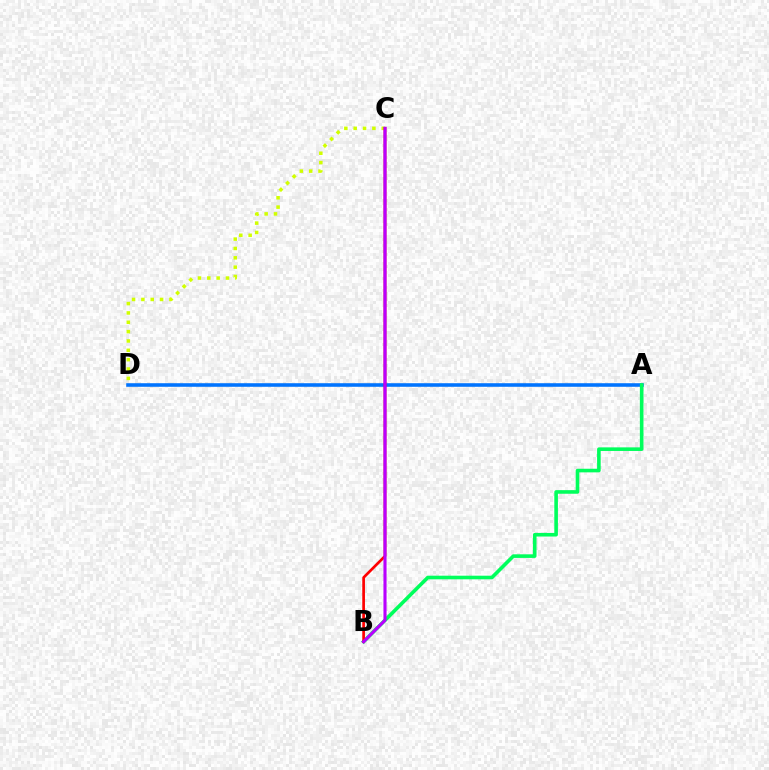{('A', 'D'): [{'color': '#0074ff', 'line_style': 'solid', 'thickness': 2.57}], ('C', 'D'): [{'color': '#d1ff00', 'line_style': 'dotted', 'thickness': 2.54}], ('A', 'B'): [{'color': '#00ff5c', 'line_style': 'solid', 'thickness': 2.59}], ('B', 'C'): [{'color': '#ff0000', 'line_style': 'solid', 'thickness': 1.94}, {'color': '#b900ff', 'line_style': 'solid', 'thickness': 2.24}]}